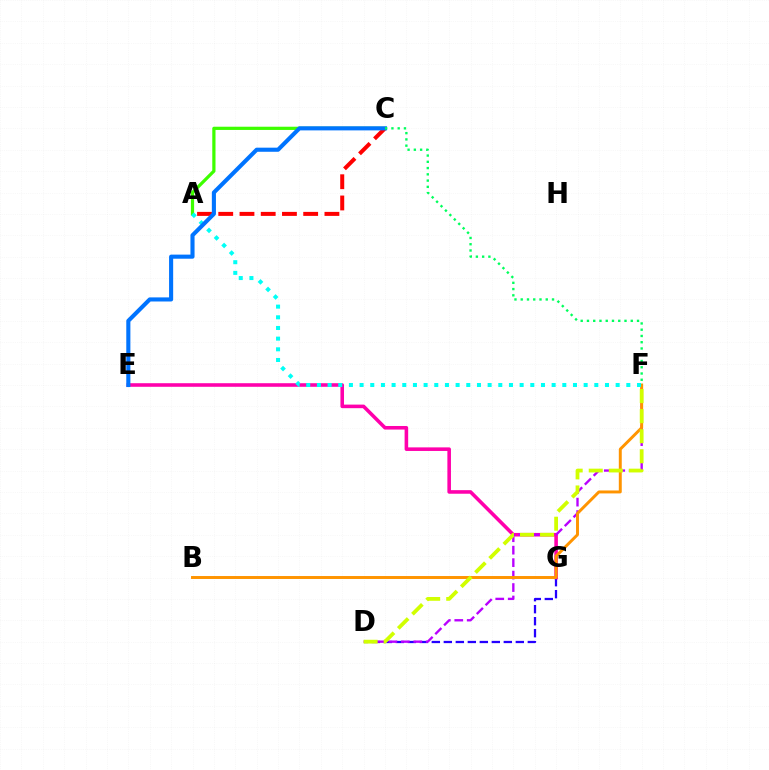{('D', 'G'): [{'color': '#2500ff', 'line_style': 'dashed', 'thickness': 1.63}], ('E', 'G'): [{'color': '#ff00ac', 'line_style': 'solid', 'thickness': 2.58}], ('A', 'C'): [{'color': '#3dff00', 'line_style': 'solid', 'thickness': 2.32}, {'color': '#ff0000', 'line_style': 'dashed', 'thickness': 2.88}], ('D', 'F'): [{'color': '#b900ff', 'line_style': 'dashed', 'thickness': 1.69}, {'color': '#d1ff00', 'line_style': 'dashed', 'thickness': 2.73}], ('B', 'F'): [{'color': '#ff9400', 'line_style': 'solid', 'thickness': 2.12}], ('A', 'F'): [{'color': '#00fff6', 'line_style': 'dotted', 'thickness': 2.9}], ('C', 'E'): [{'color': '#0074ff', 'line_style': 'solid', 'thickness': 2.95}], ('C', 'F'): [{'color': '#00ff5c', 'line_style': 'dotted', 'thickness': 1.7}]}